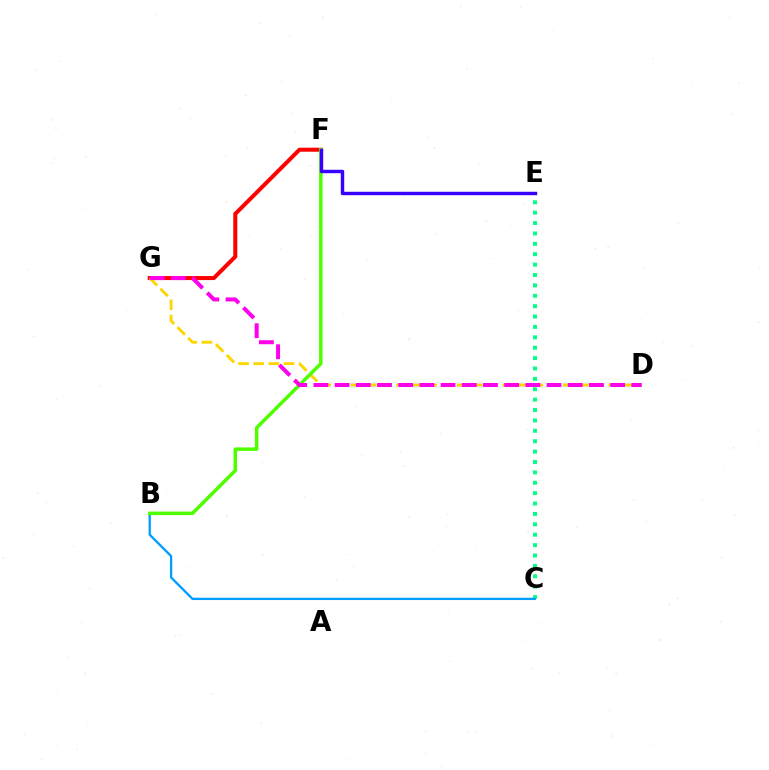{('F', 'G'): [{'color': '#ff0000', 'line_style': 'solid', 'thickness': 2.89}], ('D', 'G'): [{'color': '#ffd500', 'line_style': 'dashed', 'thickness': 2.06}, {'color': '#ff00ed', 'line_style': 'dashed', 'thickness': 2.88}], ('C', 'E'): [{'color': '#00ff86', 'line_style': 'dotted', 'thickness': 2.82}], ('B', 'C'): [{'color': '#009eff', 'line_style': 'solid', 'thickness': 1.67}], ('B', 'F'): [{'color': '#4fff00', 'line_style': 'solid', 'thickness': 2.52}], ('E', 'F'): [{'color': '#3700ff', 'line_style': 'solid', 'thickness': 2.47}]}